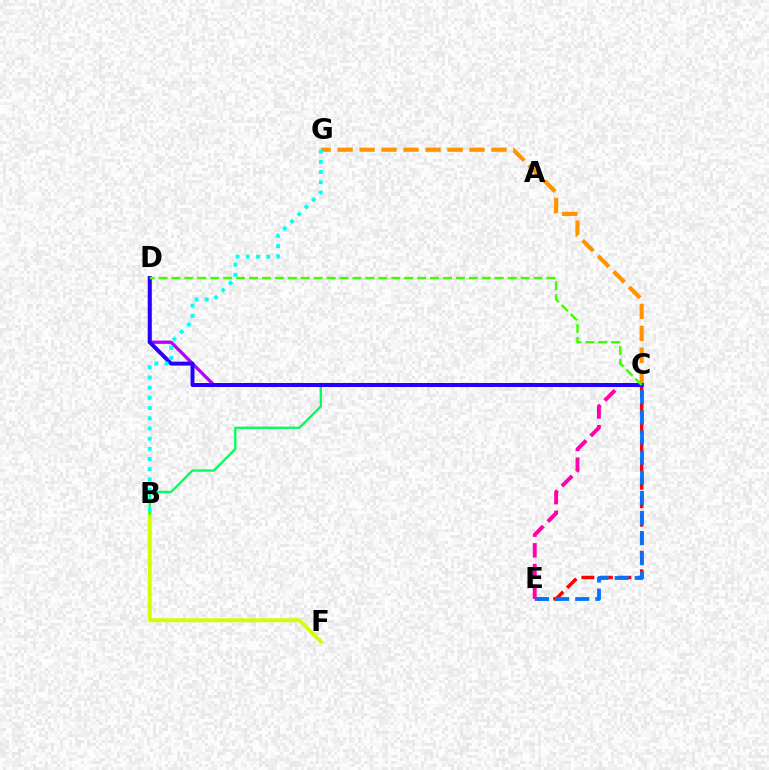{('C', 'E'): [{'color': '#ff00ac', 'line_style': 'dashed', 'thickness': 2.81}, {'color': '#ff0000', 'line_style': 'dashed', 'thickness': 2.52}, {'color': '#0074ff', 'line_style': 'dashed', 'thickness': 2.73}], ('B', 'F'): [{'color': '#d1ff00', 'line_style': 'solid', 'thickness': 2.82}], ('C', 'D'): [{'color': '#b900ff', 'line_style': 'solid', 'thickness': 2.35}, {'color': '#2500ff', 'line_style': 'solid', 'thickness': 2.86}, {'color': '#3dff00', 'line_style': 'dashed', 'thickness': 1.76}], ('C', 'G'): [{'color': '#ff9400', 'line_style': 'dashed', 'thickness': 2.99}], ('B', 'C'): [{'color': '#00ff5c', 'line_style': 'solid', 'thickness': 1.68}], ('B', 'G'): [{'color': '#00fff6', 'line_style': 'dotted', 'thickness': 2.77}]}